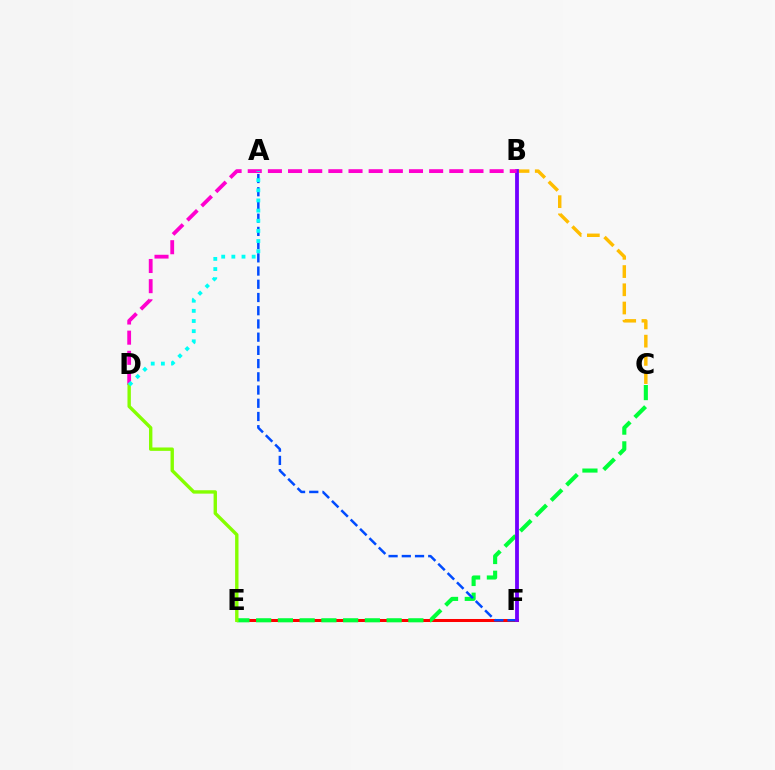{('E', 'F'): [{'color': '#ff0000', 'line_style': 'solid', 'thickness': 2.18}], ('B', 'C'): [{'color': '#ffbd00', 'line_style': 'dashed', 'thickness': 2.48}], ('C', 'E'): [{'color': '#00ff39', 'line_style': 'dashed', 'thickness': 2.95}], ('A', 'F'): [{'color': '#004bff', 'line_style': 'dashed', 'thickness': 1.8}], ('B', 'F'): [{'color': '#7200ff', 'line_style': 'solid', 'thickness': 2.74}], ('B', 'D'): [{'color': '#ff00cf', 'line_style': 'dashed', 'thickness': 2.74}], ('D', 'E'): [{'color': '#84ff00', 'line_style': 'solid', 'thickness': 2.44}], ('A', 'D'): [{'color': '#00fff6', 'line_style': 'dotted', 'thickness': 2.76}]}